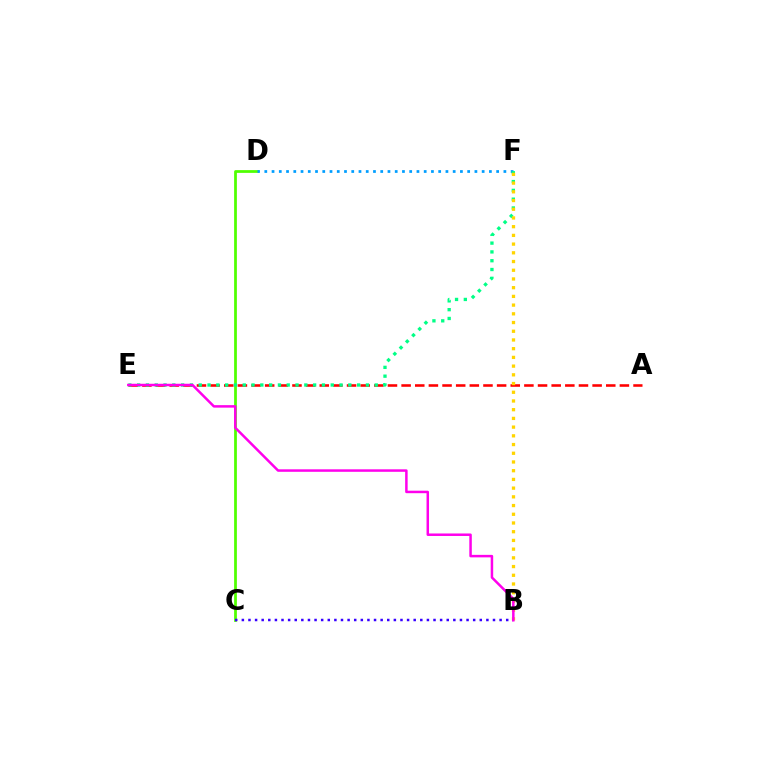{('C', 'D'): [{'color': '#4fff00', 'line_style': 'solid', 'thickness': 1.98}], ('A', 'E'): [{'color': '#ff0000', 'line_style': 'dashed', 'thickness': 1.85}], ('D', 'F'): [{'color': '#009eff', 'line_style': 'dotted', 'thickness': 1.97}], ('E', 'F'): [{'color': '#00ff86', 'line_style': 'dotted', 'thickness': 2.39}], ('B', 'F'): [{'color': '#ffd500', 'line_style': 'dotted', 'thickness': 2.37}], ('B', 'C'): [{'color': '#3700ff', 'line_style': 'dotted', 'thickness': 1.8}], ('B', 'E'): [{'color': '#ff00ed', 'line_style': 'solid', 'thickness': 1.8}]}